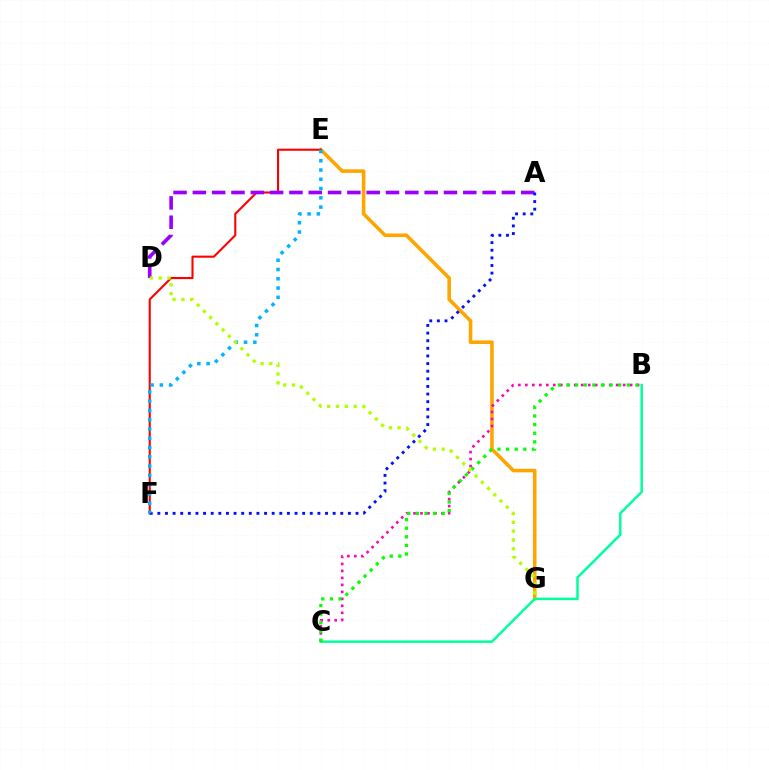{('E', 'G'): [{'color': '#ffa500', 'line_style': 'solid', 'thickness': 2.58}], ('E', 'F'): [{'color': '#ff0000', 'line_style': 'solid', 'thickness': 1.51}, {'color': '#00b5ff', 'line_style': 'dotted', 'thickness': 2.52}], ('B', 'C'): [{'color': '#00ff9d', 'line_style': 'solid', 'thickness': 1.8}, {'color': '#ff00bd', 'line_style': 'dotted', 'thickness': 1.9}, {'color': '#08ff00', 'line_style': 'dotted', 'thickness': 2.34}], ('A', 'D'): [{'color': '#9b00ff', 'line_style': 'dashed', 'thickness': 2.62}], ('A', 'F'): [{'color': '#0010ff', 'line_style': 'dotted', 'thickness': 2.07}], ('D', 'G'): [{'color': '#b3ff00', 'line_style': 'dotted', 'thickness': 2.39}]}